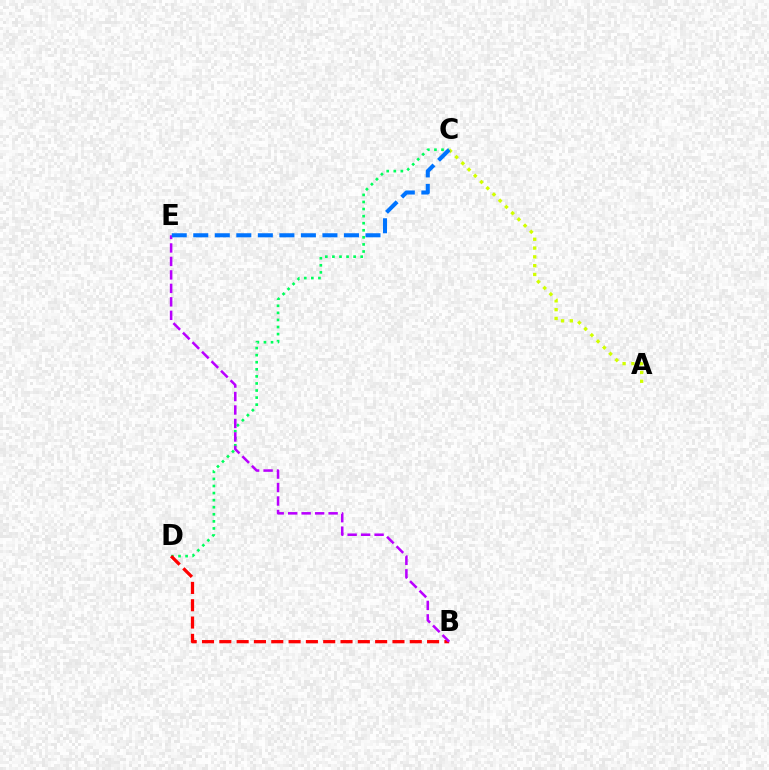{('C', 'D'): [{'color': '#00ff5c', 'line_style': 'dotted', 'thickness': 1.92}], ('B', 'D'): [{'color': '#ff0000', 'line_style': 'dashed', 'thickness': 2.35}], ('B', 'E'): [{'color': '#b900ff', 'line_style': 'dashed', 'thickness': 1.83}], ('A', 'C'): [{'color': '#d1ff00', 'line_style': 'dotted', 'thickness': 2.39}], ('C', 'E'): [{'color': '#0074ff', 'line_style': 'dashed', 'thickness': 2.92}]}